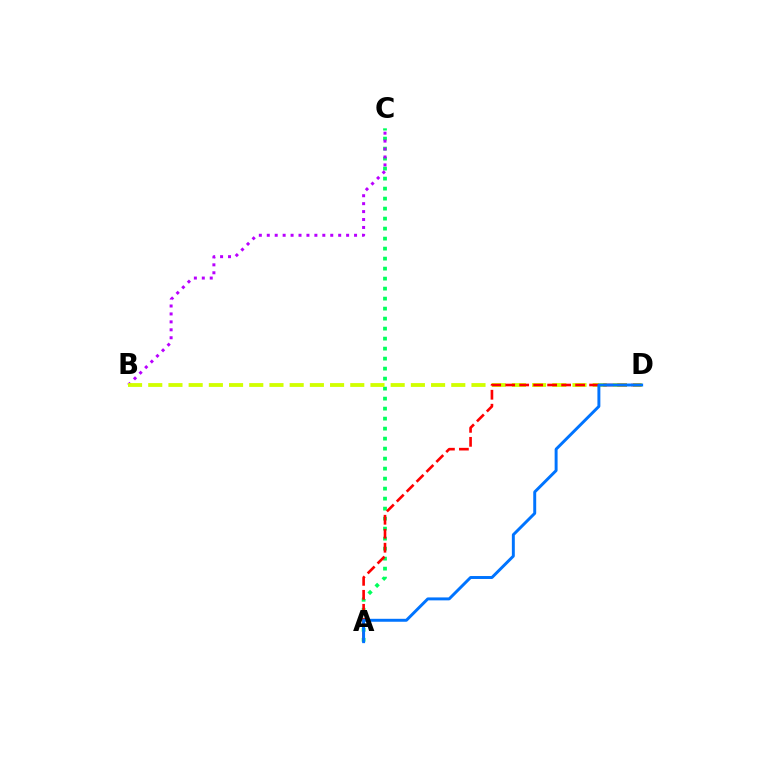{('A', 'C'): [{'color': '#00ff5c', 'line_style': 'dotted', 'thickness': 2.72}], ('B', 'C'): [{'color': '#b900ff', 'line_style': 'dotted', 'thickness': 2.16}], ('B', 'D'): [{'color': '#d1ff00', 'line_style': 'dashed', 'thickness': 2.74}], ('A', 'D'): [{'color': '#ff0000', 'line_style': 'dashed', 'thickness': 1.9}, {'color': '#0074ff', 'line_style': 'solid', 'thickness': 2.12}]}